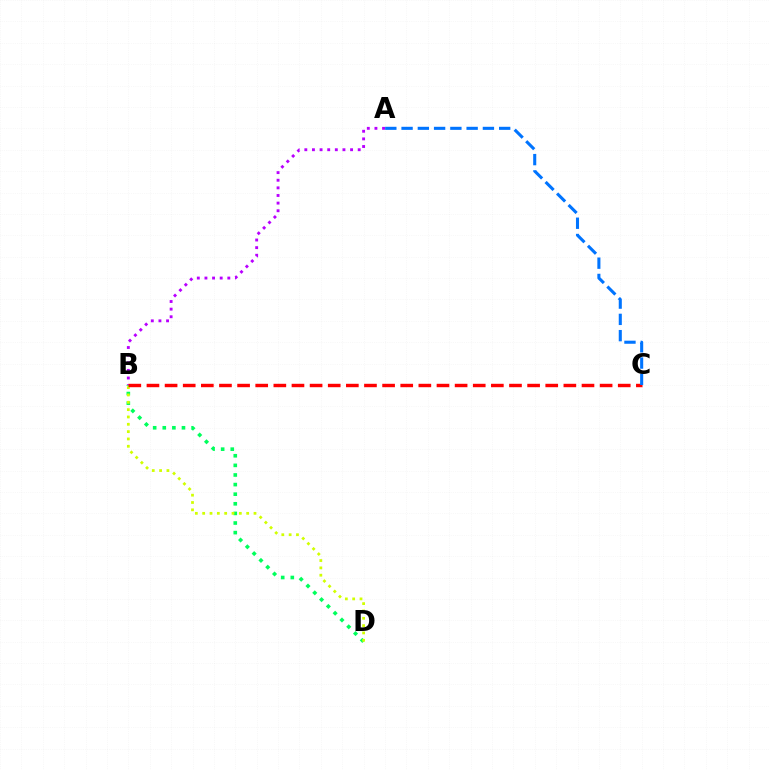{('B', 'D'): [{'color': '#00ff5c', 'line_style': 'dotted', 'thickness': 2.61}, {'color': '#d1ff00', 'line_style': 'dotted', 'thickness': 1.99}], ('A', 'B'): [{'color': '#b900ff', 'line_style': 'dotted', 'thickness': 2.07}], ('B', 'C'): [{'color': '#ff0000', 'line_style': 'dashed', 'thickness': 2.46}], ('A', 'C'): [{'color': '#0074ff', 'line_style': 'dashed', 'thickness': 2.21}]}